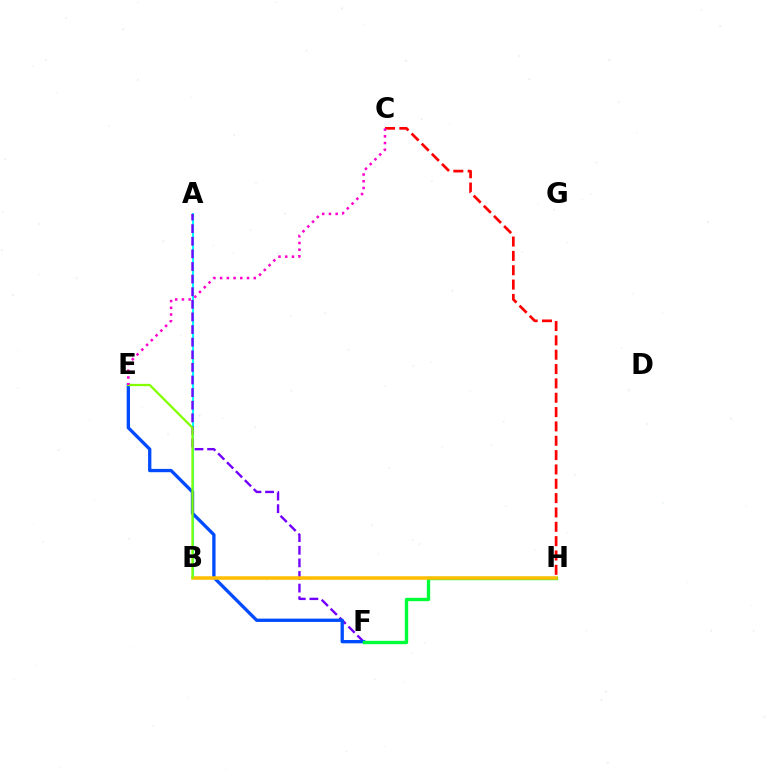{('C', 'H'): [{'color': '#ff0000', 'line_style': 'dashed', 'thickness': 1.95}], ('A', 'B'): [{'color': '#00fff6', 'line_style': 'solid', 'thickness': 1.52}], ('A', 'F'): [{'color': '#7200ff', 'line_style': 'dashed', 'thickness': 1.71}], ('E', 'F'): [{'color': '#004bff', 'line_style': 'solid', 'thickness': 2.38}], ('F', 'H'): [{'color': '#00ff39', 'line_style': 'solid', 'thickness': 2.42}], ('B', 'H'): [{'color': '#ffbd00', 'line_style': 'solid', 'thickness': 2.53}], ('B', 'E'): [{'color': '#84ff00', 'line_style': 'solid', 'thickness': 1.65}], ('C', 'E'): [{'color': '#ff00cf', 'line_style': 'dotted', 'thickness': 1.83}]}